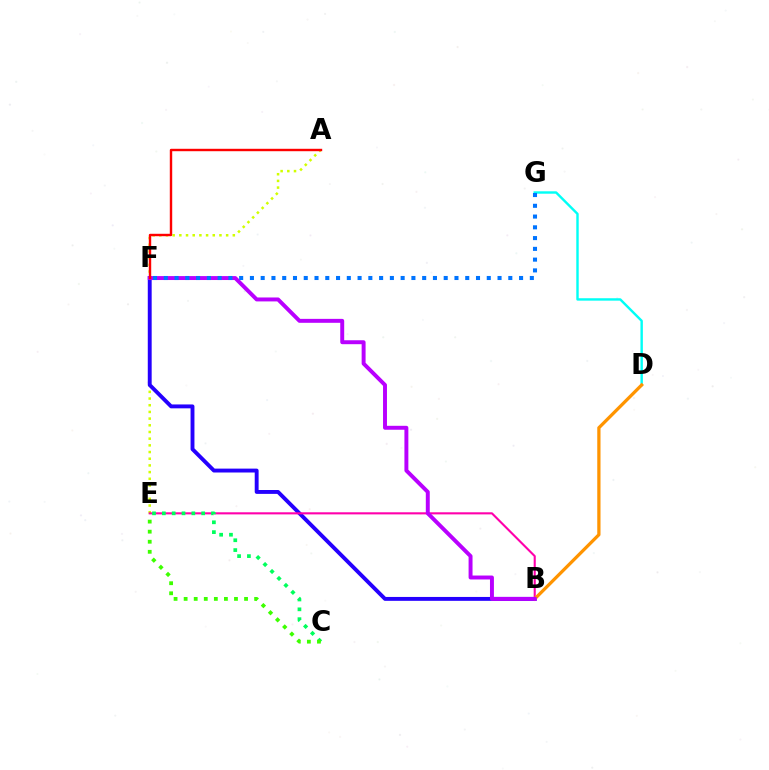{('A', 'E'): [{'color': '#d1ff00', 'line_style': 'dotted', 'thickness': 1.82}], ('D', 'G'): [{'color': '#00fff6', 'line_style': 'solid', 'thickness': 1.74}], ('B', 'F'): [{'color': '#2500ff', 'line_style': 'solid', 'thickness': 2.8}, {'color': '#b900ff', 'line_style': 'solid', 'thickness': 2.84}], ('B', 'E'): [{'color': '#ff00ac', 'line_style': 'solid', 'thickness': 1.51}], ('B', 'D'): [{'color': '#ff9400', 'line_style': 'solid', 'thickness': 2.34}], ('A', 'F'): [{'color': '#ff0000', 'line_style': 'solid', 'thickness': 1.74}], ('C', 'E'): [{'color': '#00ff5c', 'line_style': 'dotted', 'thickness': 2.67}, {'color': '#3dff00', 'line_style': 'dotted', 'thickness': 2.74}], ('F', 'G'): [{'color': '#0074ff', 'line_style': 'dotted', 'thickness': 2.93}]}